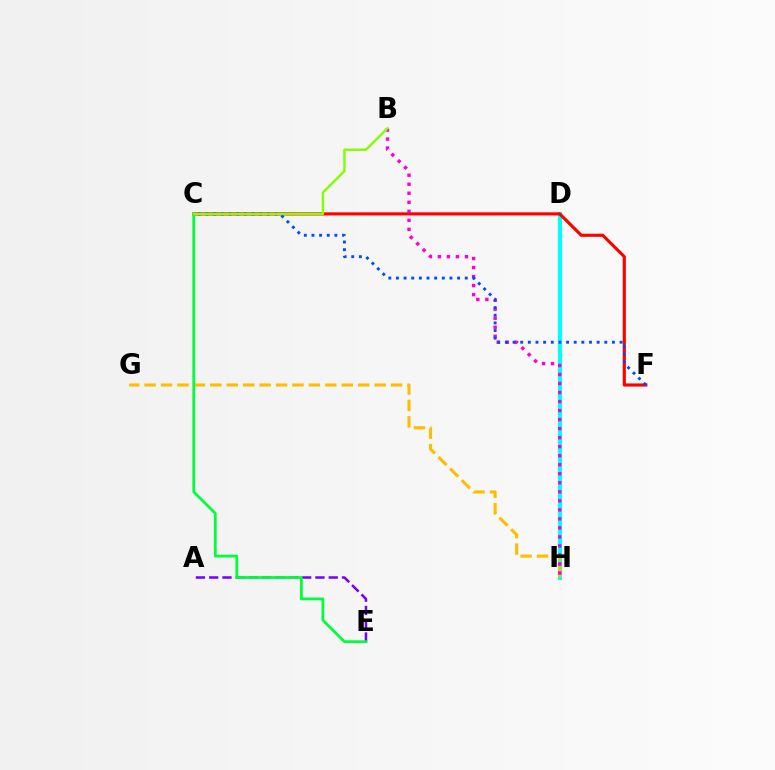{('D', 'H'): [{'color': '#00fff6', 'line_style': 'solid', 'thickness': 2.97}], ('G', 'H'): [{'color': '#ffbd00', 'line_style': 'dashed', 'thickness': 2.23}], ('C', 'F'): [{'color': '#ff0000', 'line_style': 'solid', 'thickness': 2.26}, {'color': '#004bff', 'line_style': 'dotted', 'thickness': 2.08}], ('A', 'E'): [{'color': '#7200ff', 'line_style': 'dashed', 'thickness': 1.8}], ('B', 'H'): [{'color': '#ff00cf', 'line_style': 'dotted', 'thickness': 2.45}], ('C', 'E'): [{'color': '#00ff39', 'line_style': 'solid', 'thickness': 1.99}], ('B', 'C'): [{'color': '#84ff00', 'line_style': 'solid', 'thickness': 1.75}]}